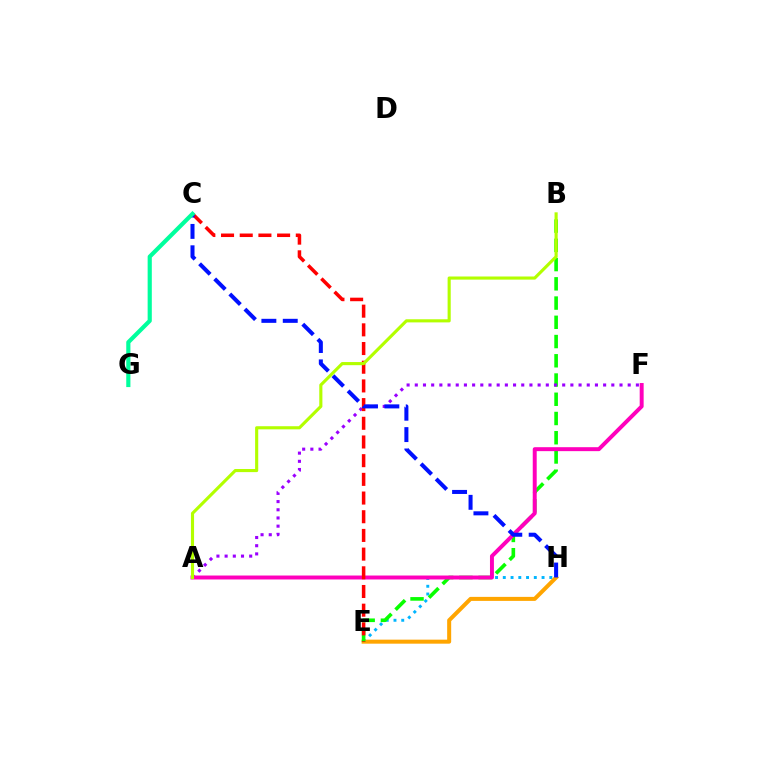{('E', 'H'): [{'color': '#00b5ff', 'line_style': 'dotted', 'thickness': 2.11}, {'color': '#ffa500', 'line_style': 'solid', 'thickness': 2.89}], ('B', 'E'): [{'color': '#08ff00', 'line_style': 'dashed', 'thickness': 2.61}], ('A', 'F'): [{'color': '#9b00ff', 'line_style': 'dotted', 'thickness': 2.22}, {'color': '#ff00bd', 'line_style': 'solid', 'thickness': 2.84}], ('C', 'E'): [{'color': '#ff0000', 'line_style': 'dashed', 'thickness': 2.54}], ('A', 'B'): [{'color': '#b3ff00', 'line_style': 'solid', 'thickness': 2.25}], ('C', 'H'): [{'color': '#0010ff', 'line_style': 'dashed', 'thickness': 2.9}], ('C', 'G'): [{'color': '#00ff9d', 'line_style': 'solid', 'thickness': 3.0}]}